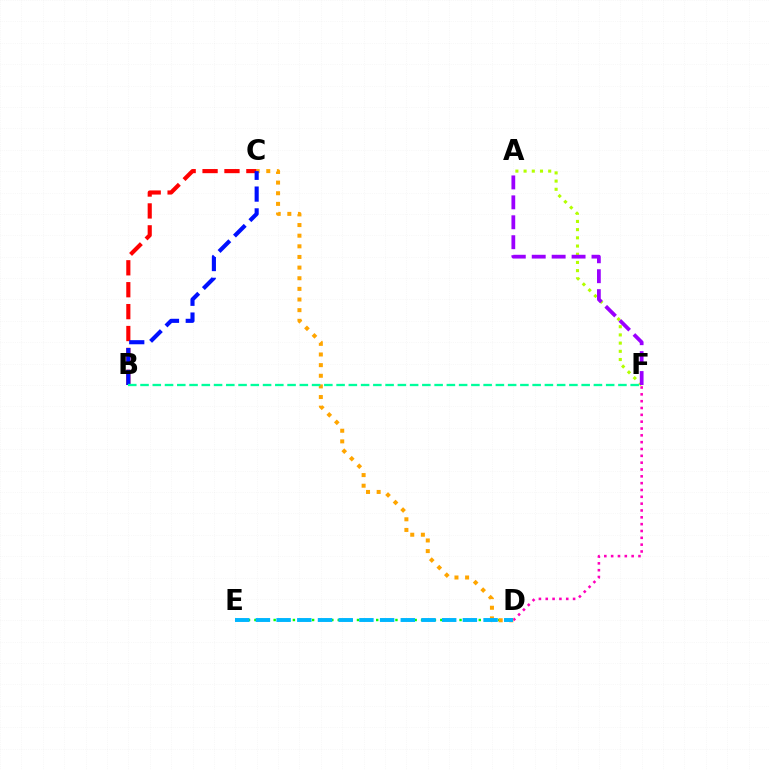{('A', 'F'): [{'color': '#b3ff00', 'line_style': 'dotted', 'thickness': 2.23}, {'color': '#9b00ff', 'line_style': 'dashed', 'thickness': 2.71}], ('B', 'C'): [{'color': '#ff0000', 'line_style': 'dashed', 'thickness': 2.98}, {'color': '#0010ff', 'line_style': 'dashed', 'thickness': 2.96}], ('D', 'F'): [{'color': '#ff00bd', 'line_style': 'dotted', 'thickness': 1.86}], ('D', 'E'): [{'color': '#08ff00', 'line_style': 'dotted', 'thickness': 1.74}, {'color': '#00b5ff', 'line_style': 'dashed', 'thickness': 2.81}], ('C', 'D'): [{'color': '#ffa500', 'line_style': 'dotted', 'thickness': 2.89}], ('B', 'F'): [{'color': '#00ff9d', 'line_style': 'dashed', 'thickness': 1.66}]}